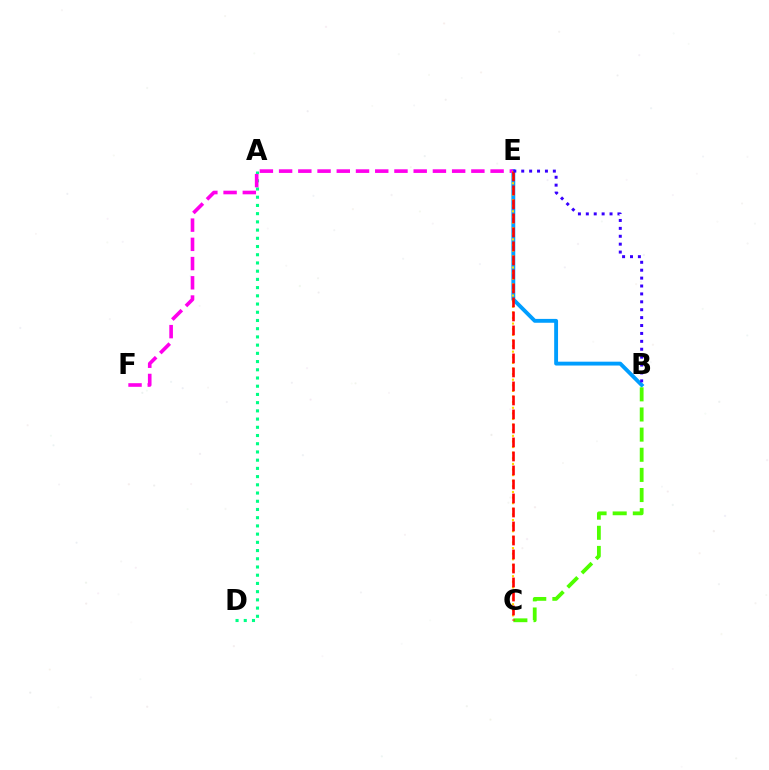{('B', 'E'): [{'color': '#009eff', 'line_style': 'solid', 'thickness': 2.78}, {'color': '#3700ff', 'line_style': 'dotted', 'thickness': 2.15}], ('A', 'D'): [{'color': '#00ff86', 'line_style': 'dotted', 'thickness': 2.23}], ('E', 'F'): [{'color': '#ff00ed', 'line_style': 'dashed', 'thickness': 2.61}], ('C', 'E'): [{'color': '#ffd500', 'line_style': 'dotted', 'thickness': 1.52}, {'color': '#ff0000', 'line_style': 'dashed', 'thickness': 1.9}], ('B', 'C'): [{'color': '#4fff00', 'line_style': 'dashed', 'thickness': 2.74}]}